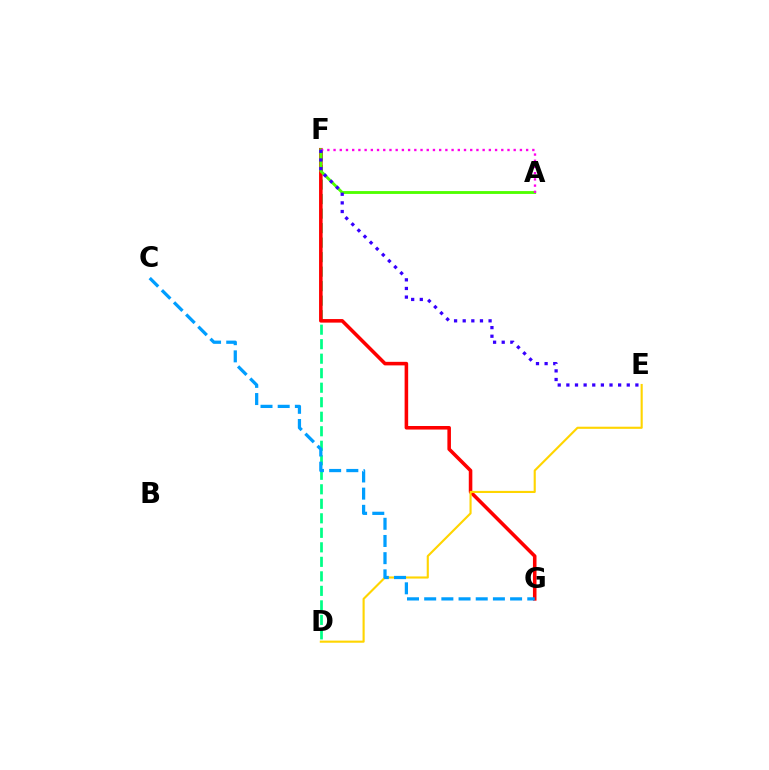{('D', 'F'): [{'color': '#00ff86', 'line_style': 'dashed', 'thickness': 1.97}], ('F', 'G'): [{'color': '#ff0000', 'line_style': 'solid', 'thickness': 2.56}], ('A', 'F'): [{'color': '#4fff00', 'line_style': 'solid', 'thickness': 2.05}, {'color': '#ff00ed', 'line_style': 'dotted', 'thickness': 1.69}], ('D', 'E'): [{'color': '#ffd500', 'line_style': 'solid', 'thickness': 1.53}], ('C', 'G'): [{'color': '#009eff', 'line_style': 'dashed', 'thickness': 2.33}], ('E', 'F'): [{'color': '#3700ff', 'line_style': 'dotted', 'thickness': 2.34}]}